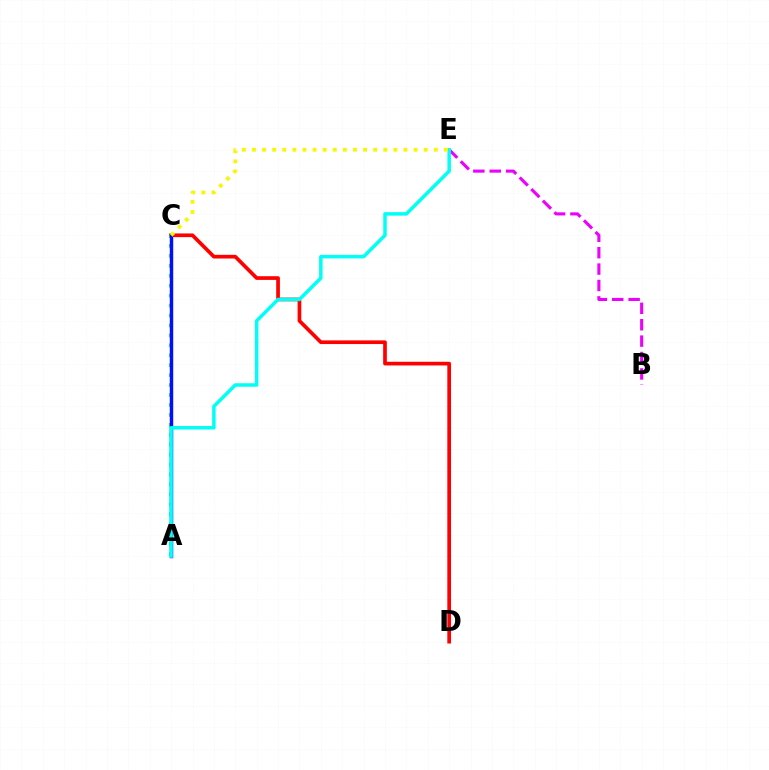{('C', 'D'): [{'color': '#ff0000', 'line_style': 'solid', 'thickness': 2.65}], ('B', 'E'): [{'color': '#ee00ff', 'line_style': 'dashed', 'thickness': 2.23}], ('A', 'C'): [{'color': '#08ff00', 'line_style': 'dotted', 'thickness': 2.7}, {'color': '#0010ff', 'line_style': 'solid', 'thickness': 2.47}], ('A', 'E'): [{'color': '#00fff6', 'line_style': 'solid', 'thickness': 2.52}], ('C', 'E'): [{'color': '#fcf500', 'line_style': 'dotted', 'thickness': 2.74}]}